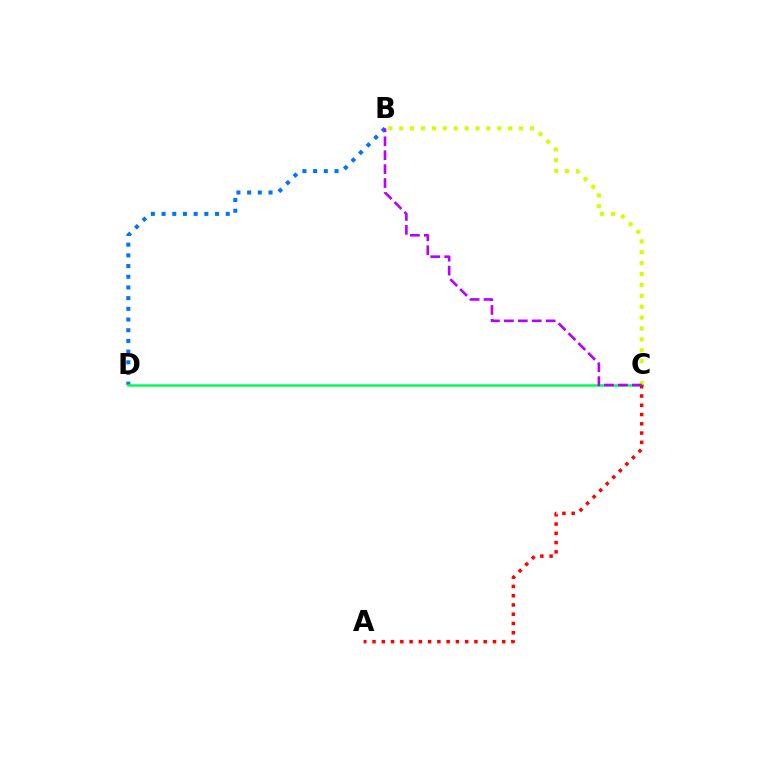{('B', 'D'): [{'color': '#0074ff', 'line_style': 'dotted', 'thickness': 2.91}], ('B', 'C'): [{'color': '#d1ff00', 'line_style': 'dotted', 'thickness': 2.96}, {'color': '#b900ff', 'line_style': 'dashed', 'thickness': 1.89}], ('C', 'D'): [{'color': '#00ff5c', 'line_style': 'solid', 'thickness': 1.83}], ('A', 'C'): [{'color': '#ff0000', 'line_style': 'dotted', 'thickness': 2.52}]}